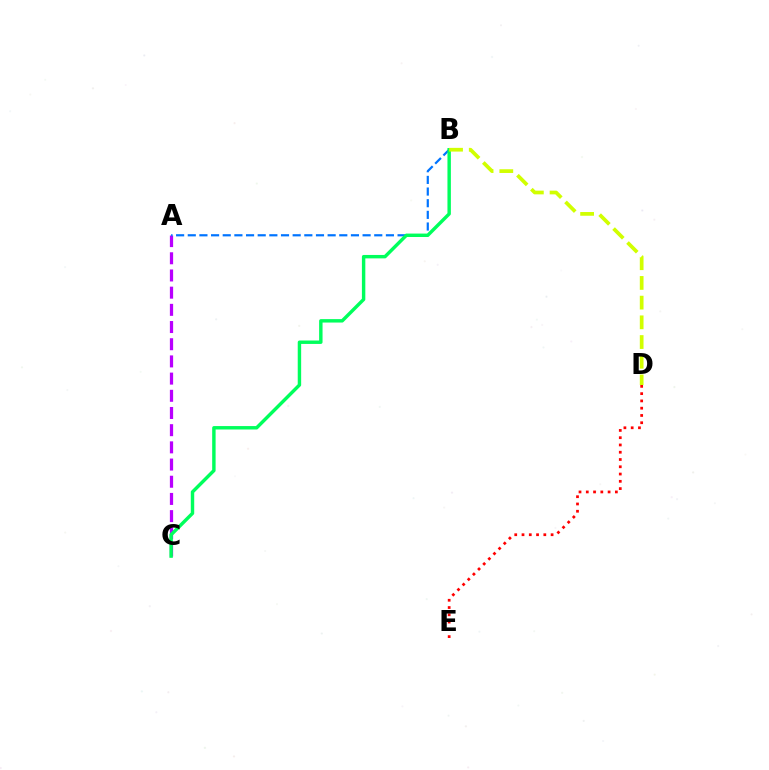{('A', 'C'): [{'color': '#b900ff', 'line_style': 'dashed', 'thickness': 2.34}], ('A', 'B'): [{'color': '#0074ff', 'line_style': 'dashed', 'thickness': 1.58}], ('B', 'C'): [{'color': '#00ff5c', 'line_style': 'solid', 'thickness': 2.47}], ('B', 'D'): [{'color': '#d1ff00', 'line_style': 'dashed', 'thickness': 2.68}], ('D', 'E'): [{'color': '#ff0000', 'line_style': 'dotted', 'thickness': 1.98}]}